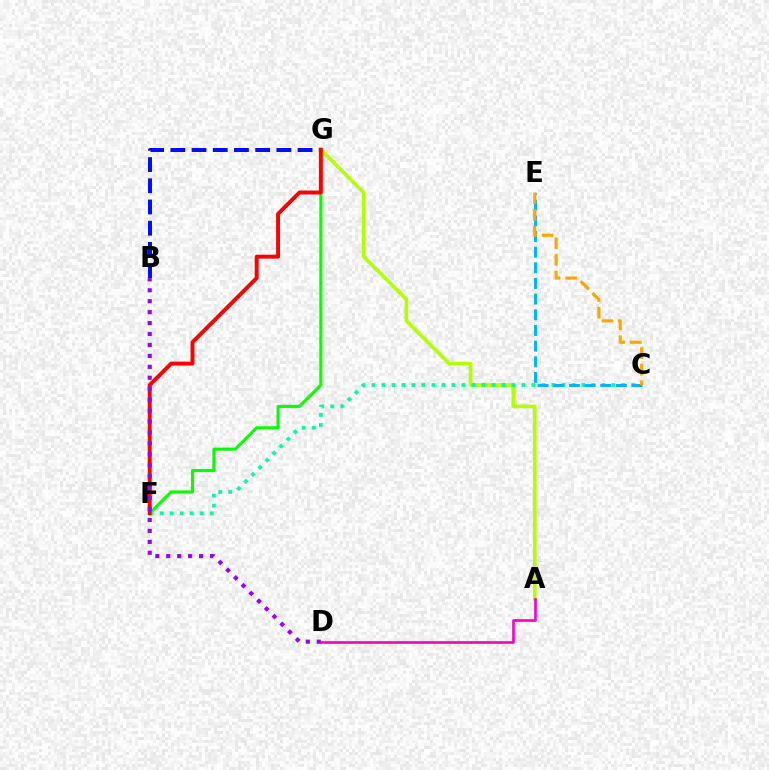{('B', 'G'): [{'color': '#0010ff', 'line_style': 'dashed', 'thickness': 2.88}], ('F', 'G'): [{'color': '#08ff00', 'line_style': 'solid', 'thickness': 2.2}, {'color': '#ff0000', 'line_style': 'solid', 'thickness': 2.82}], ('A', 'G'): [{'color': '#b3ff00', 'line_style': 'solid', 'thickness': 2.62}], ('A', 'D'): [{'color': '#ff00bd', 'line_style': 'solid', 'thickness': 1.9}], ('C', 'F'): [{'color': '#00ff9d', 'line_style': 'dotted', 'thickness': 2.72}], ('C', 'E'): [{'color': '#00b5ff', 'line_style': 'dashed', 'thickness': 2.13}, {'color': '#ffa500', 'line_style': 'dashed', 'thickness': 2.26}], ('B', 'D'): [{'color': '#9b00ff', 'line_style': 'dotted', 'thickness': 2.97}]}